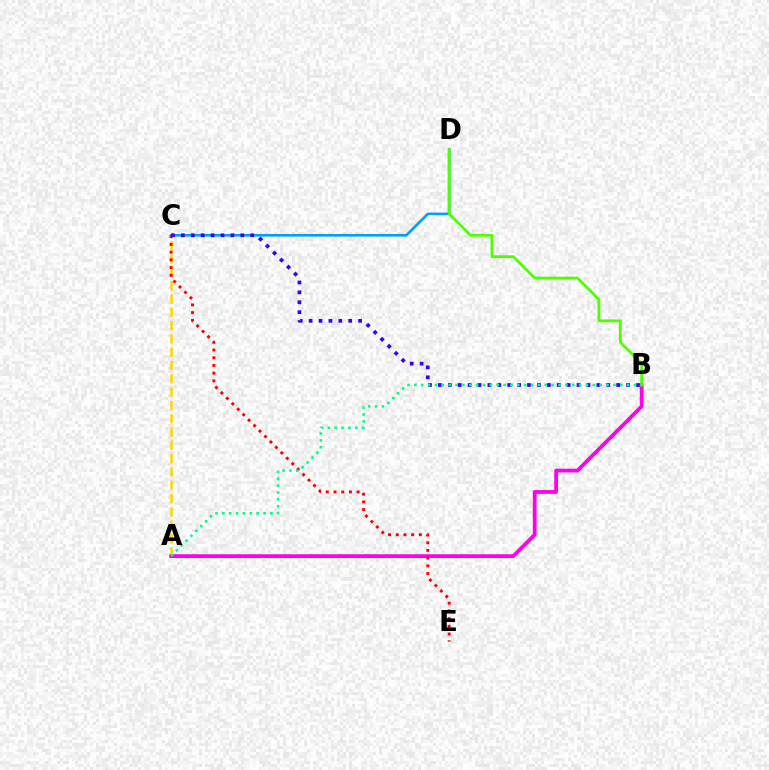{('A', 'C'): [{'color': '#ffd500', 'line_style': 'dashed', 'thickness': 1.81}], ('A', 'B'): [{'color': '#ff00ed', 'line_style': 'solid', 'thickness': 2.7}, {'color': '#00ff86', 'line_style': 'dotted', 'thickness': 1.87}], ('C', 'D'): [{'color': '#009eff', 'line_style': 'solid', 'thickness': 1.89}], ('B', 'D'): [{'color': '#4fff00', 'line_style': 'solid', 'thickness': 2.0}], ('C', 'E'): [{'color': '#ff0000', 'line_style': 'dotted', 'thickness': 2.09}], ('B', 'C'): [{'color': '#3700ff', 'line_style': 'dotted', 'thickness': 2.69}]}